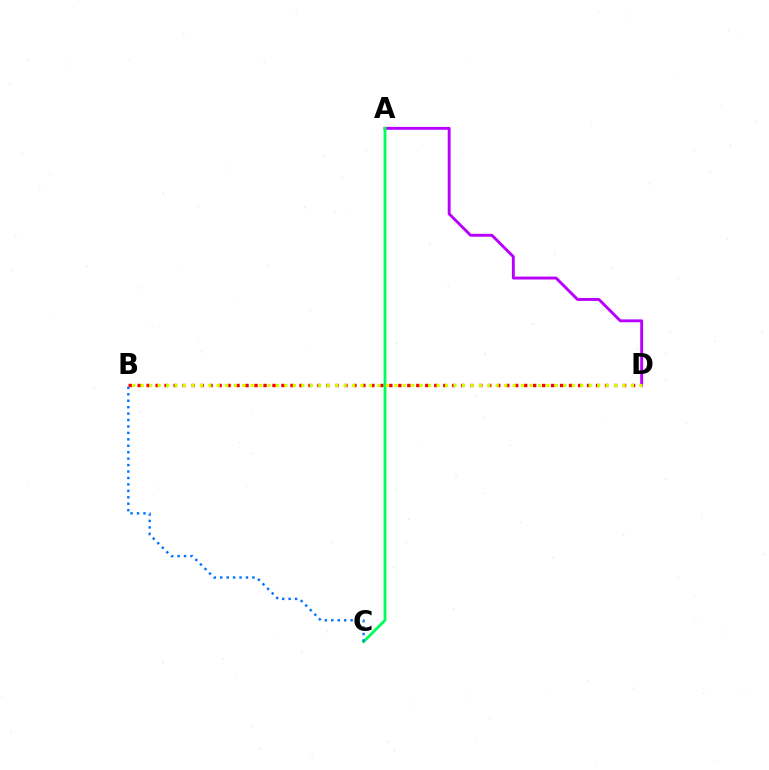{('B', 'D'): [{'color': '#ff0000', 'line_style': 'dotted', 'thickness': 2.44}, {'color': '#d1ff00', 'line_style': 'dotted', 'thickness': 2.3}], ('A', 'D'): [{'color': '#b900ff', 'line_style': 'solid', 'thickness': 2.09}], ('A', 'C'): [{'color': '#00ff5c', 'line_style': 'solid', 'thickness': 2.05}], ('B', 'C'): [{'color': '#0074ff', 'line_style': 'dotted', 'thickness': 1.75}]}